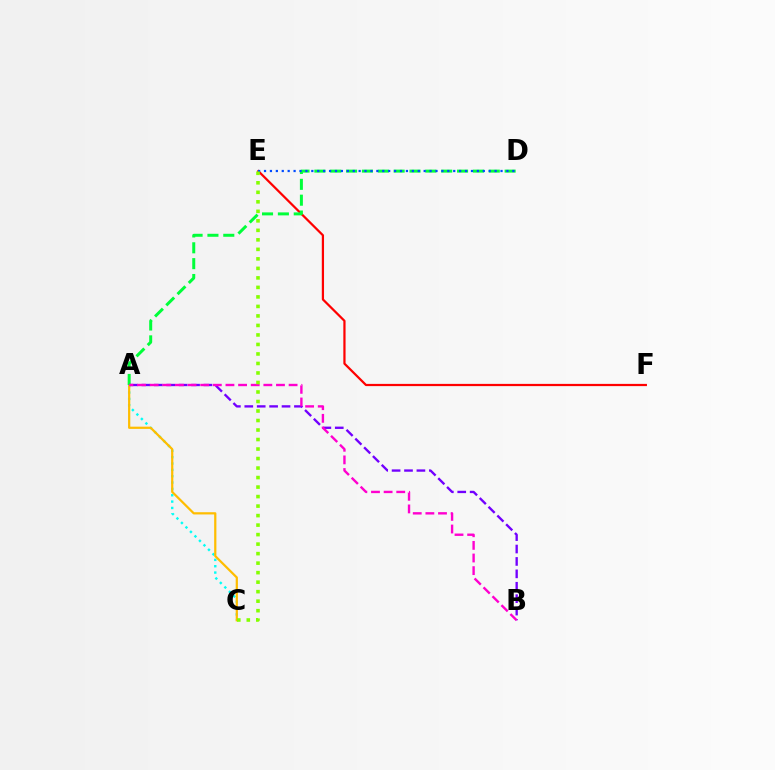{('A', 'C'): [{'color': '#00fff6', 'line_style': 'dotted', 'thickness': 1.72}, {'color': '#ffbd00', 'line_style': 'solid', 'thickness': 1.6}], ('E', 'F'): [{'color': '#ff0000', 'line_style': 'solid', 'thickness': 1.6}], ('A', 'B'): [{'color': '#7200ff', 'line_style': 'dashed', 'thickness': 1.69}, {'color': '#ff00cf', 'line_style': 'dashed', 'thickness': 1.72}], ('A', 'D'): [{'color': '#00ff39', 'line_style': 'dashed', 'thickness': 2.15}], ('D', 'E'): [{'color': '#004bff', 'line_style': 'dotted', 'thickness': 1.61}], ('C', 'E'): [{'color': '#84ff00', 'line_style': 'dotted', 'thickness': 2.58}]}